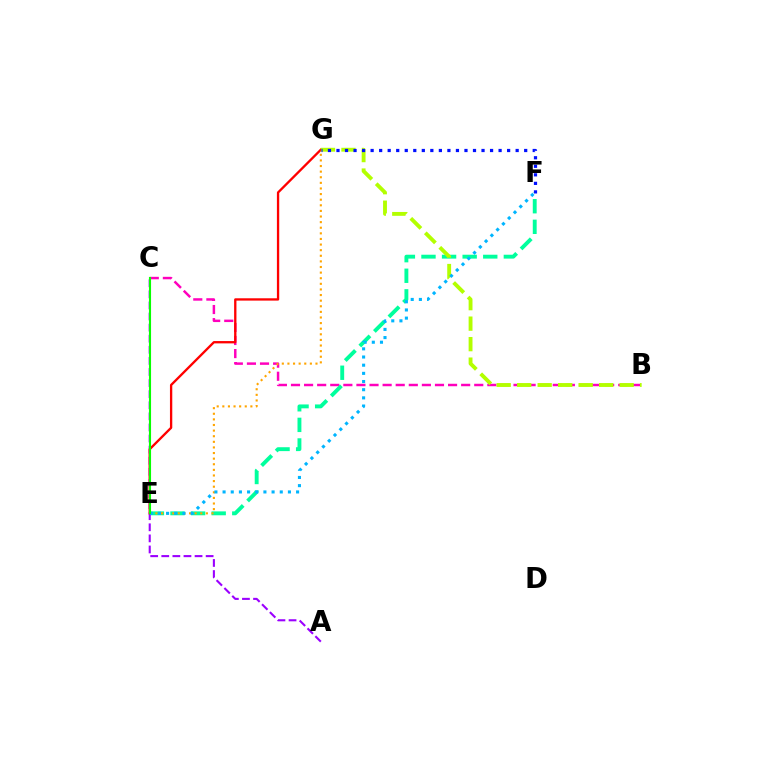{('B', 'C'): [{'color': '#ff00bd', 'line_style': 'dashed', 'thickness': 1.78}], ('E', 'F'): [{'color': '#00ff9d', 'line_style': 'dashed', 'thickness': 2.8}, {'color': '#00b5ff', 'line_style': 'dotted', 'thickness': 2.22}], ('E', 'G'): [{'color': '#ffa500', 'line_style': 'dotted', 'thickness': 1.52}, {'color': '#ff0000', 'line_style': 'solid', 'thickness': 1.67}], ('A', 'C'): [{'color': '#9b00ff', 'line_style': 'dashed', 'thickness': 1.51}], ('B', 'G'): [{'color': '#b3ff00', 'line_style': 'dashed', 'thickness': 2.78}], ('F', 'G'): [{'color': '#0010ff', 'line_style': 'dotted', 'thickness': 2.32}], ('C', 'E'): [{'color': '#08ff00', 'line_style': 'solid', 'thickness': 1.52}]}